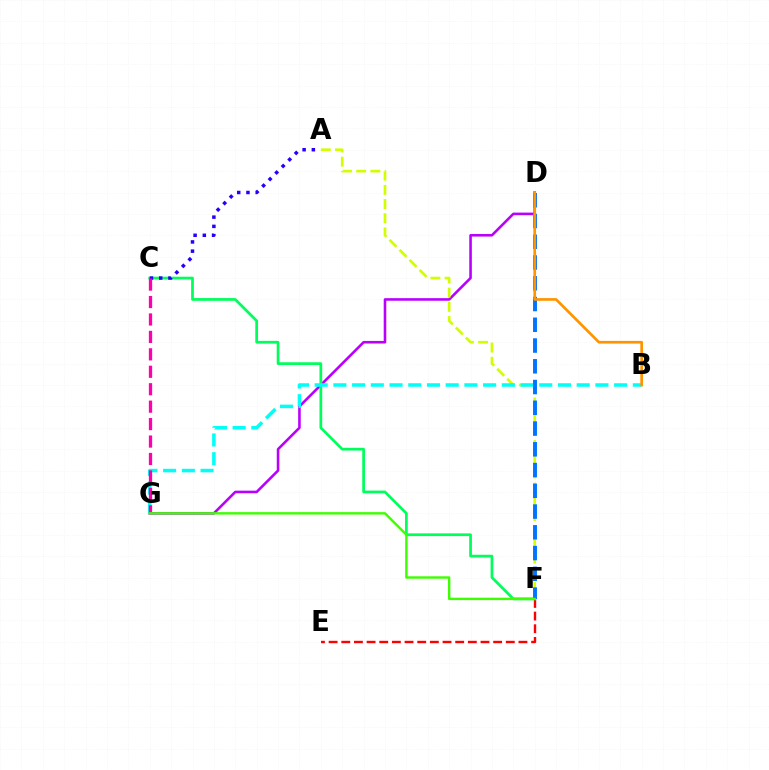{('D', 'G'): [{'color': '#b900ff', 'line_style': 'solid', 'thickness': 1.86}], ('A', 'F'): [{'color': '#d1ff00', 'line_style': 'dashed', 'thickness': 1.93}], ('E', 'F'): [{'color': '#ff0000', 'line_style': 'dashed', 'thickness': 1.72}], ('C', 'F'): [{'color': '#00ff5c', 'line_style': 'solid', 'thickness': 1.97}], ('B', 'G'): [{'color': '#00fff6', 'line_style': 'dashed', 'thickness': 2.54}], ('D', 'F'): [{'color': '#0074ff', 'line_style': 'dashed', 'thickness': 2.82}], ('A', 'C'): [{'color': '#2500ff', 'line_style': 'dotted', 'thickness': 2.51}], ('B', 'D'): [{'color': '#ff9400', 'line_style': 'solid', 'thickness': 1.93}], ('C', 'G'): [{'color': '#ff00ac', 'line_style': 'dashed', 'thickness': 2.37}], ('F', 'G'): [{'color': '#3dff00', 'line_style': 'solid', 'thickness': 1.73}]}